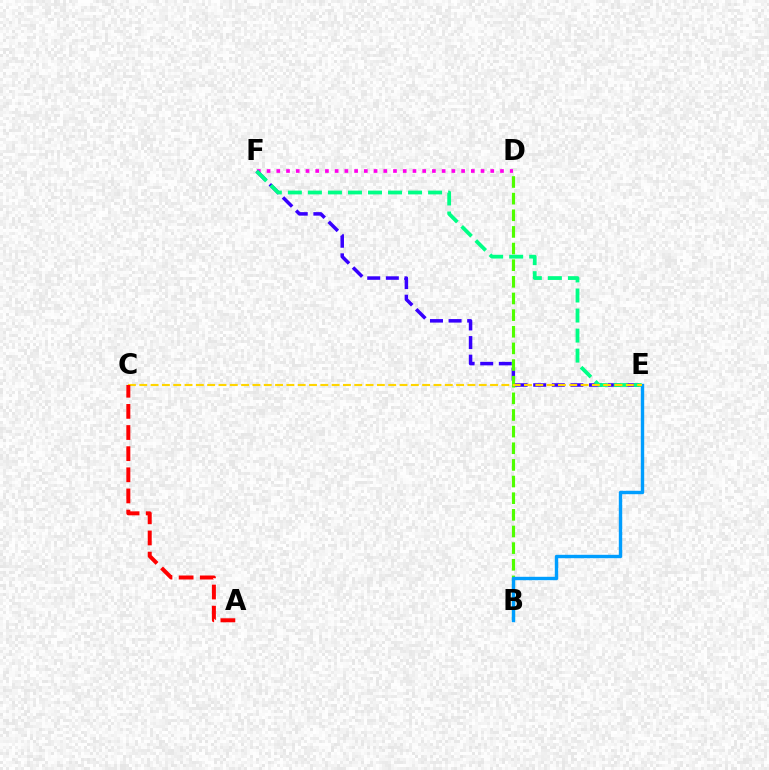{('D', 'F'): [{'color': '#ff00ed', 'line_style': 'dotted', 'thickness': 2.64}], ('E', 'F'): [{'color': '#3700ff', 'line_style': 'dashed', 'thickness': 2.53}, {'color': '#00ff86', 'line_style': 'dashed', 'thickness': 2.72}], ('B', 'D'): [{'color': '#4fff00', 'line_style': 'dashed', 'thickness': 2.26}], ('B', 'E'): [{'color': '#009eff', 'line_style': 'solid', 'thickness': 2.44}], ('C', 'E'): [{'color': '#ffd500', 'line_style': 'dashed', 'thickness': 1.54}], ('A', 'C'): [{'color': '#ff0000', 'line_style': 'dashed', 'thickness': 2.87}]}